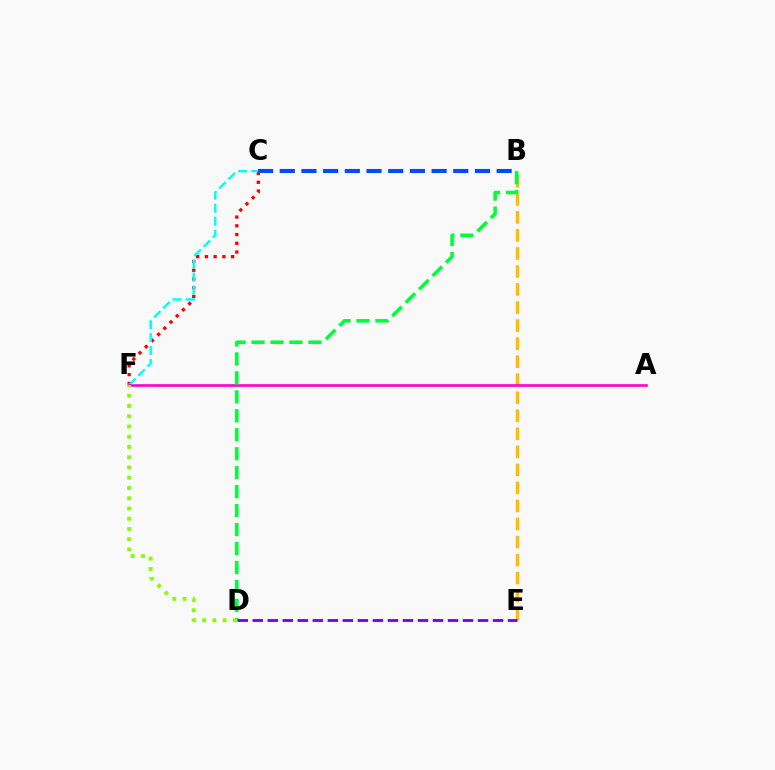{('C', 'F'): [{'color': '#ff0000', 'line_style': 'dotted', 'thickness': 2.38}, {'color': '#00fff6', 'line_style': 'dashed', 'thickness': 1.76}], ('B', 'E'): [{'color': '#ffbd00', 'line_style': 'dashed', 'thickness': 2.45}], ('A', 'F'): [{'color': '#ff00cf', 'line_style': 'solid', 'thickness': 1.9}], ('B', 'D'): [{'color': '#00ff39', 'line_style': 'dashed', 'thickness': 2.58}], ('B', 'C'): [{'color': '#004bff', 'line_style': 'dashed', 'thickness': 2.95}], ('D', 'E'): [{'color': '#7200ff', 'line_style': 'dashed', 'thickness': 2.04}], ('D', 'F'): [{'color': '#84ff00', 'line_style': 'dotted', 'thickness': 2.78}]}